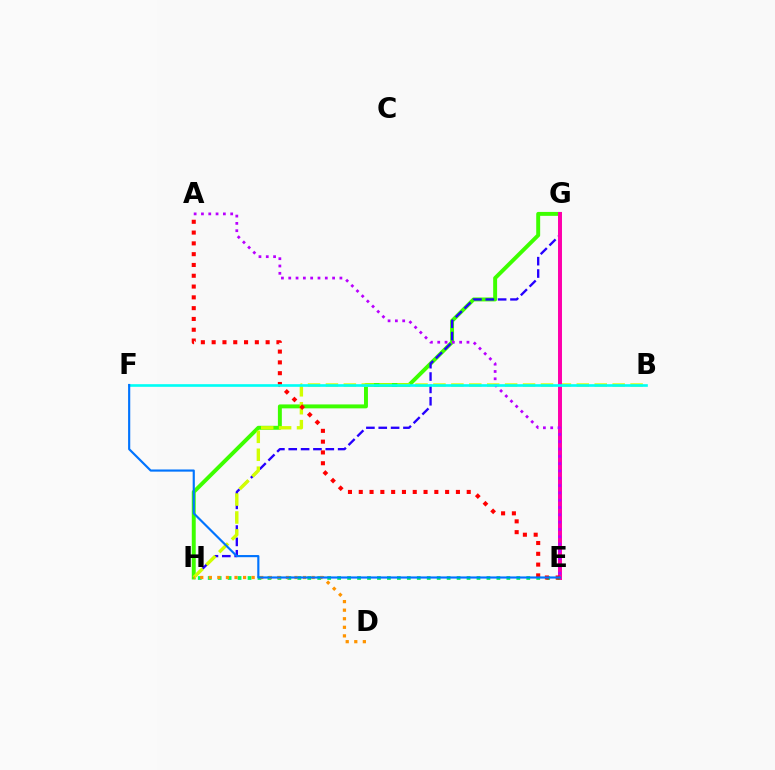{('G', 'H'): [{'color': '#3dff00', 'line_style': 'solid', 'thickness': 2.83}, {'color': '#2500ff', 'line_style': 'dashed', 'thickness': 1.68}], ('B', 'H'): [{'color': '#d1ff00', 'line_style': 'dashed', 'thickness': 2.43}], ('E', 'G'): [{'color': '#ff00ac', 'line_style': 'solid', 'thickness': 2.85}], ('E', 'H'): [{'color': '#00ff5c', 'line_style': 'dotted', 'thickness': 2.7}], ('A', 'E'): [{'color': '#ff0000', 'line_style': 'dotted', 'thickness': 2.93}, {'color': '#b900ff', 'line_style': 'dotted', 'thickness': 1.99}], ('D', 'H'): [{'color': '#ff9400', 'line_style': 'dotted', 'thickness': 2.33}], ('B', 'F'): [{'color': '#00fff6', 'line_style': 'solid', 'thickness': 1.9}], ('E', 'F'): [{'color': '#0074ff', 'line_style': 'solid', 'thickness': 1.55}]}